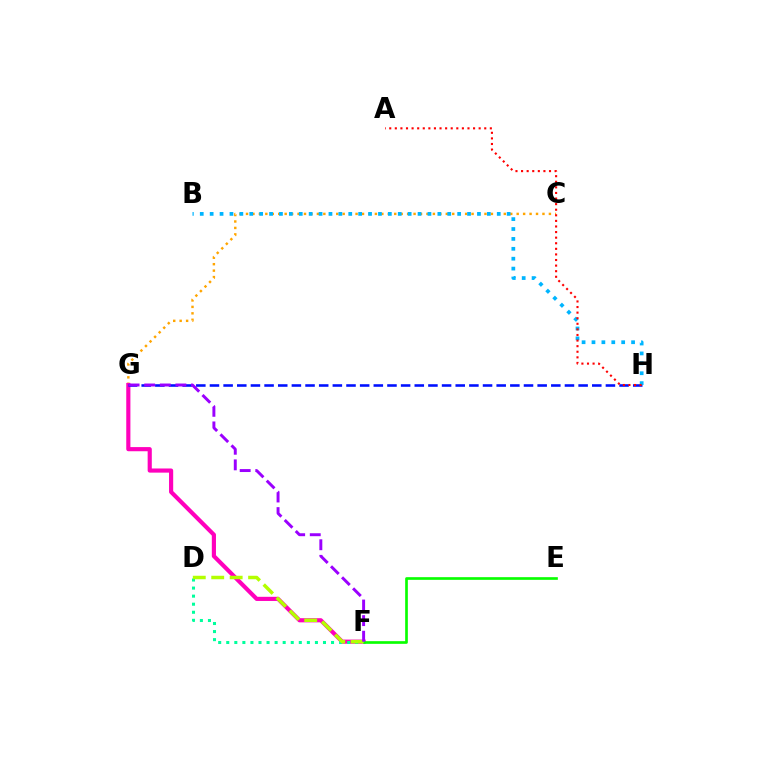{('C', 'G'): [{'color': '#ffa500', 'line_style': 'dotted', 'thickness': 1.75}], ('F', 'G'): [{'color': '#ff00bd', 'line_style': 'solid', 'thickness': 2.99}, {'color': '#9b00ff', 'line_style': 'dashed', 'thickness': 2.12}], ('D', 'F'): [{'color': '#00ff9d', 'line_style': 'dotted', 'thickness': 2.19}, {'color': '#b3ff00', 'line_style': 'dashed', 'thickness': 2.51}], ('G', 'H'): [{'color': '#0010ff', 'line_style': 'dashed', 'thickness': 1.85}], ('B', 'H'): [{'color': '#00b5ff', 'line_style': 'dotted', 'thickness': 2.69}], ('E', 'F'): [{'color': '#08ff00', 'line_style': 'solid', 'thickness': 1.93}], ('A', 'H'): [{'color': '#ff0000', 'line_style': 'dotted', 'thickness': 1.52}]}